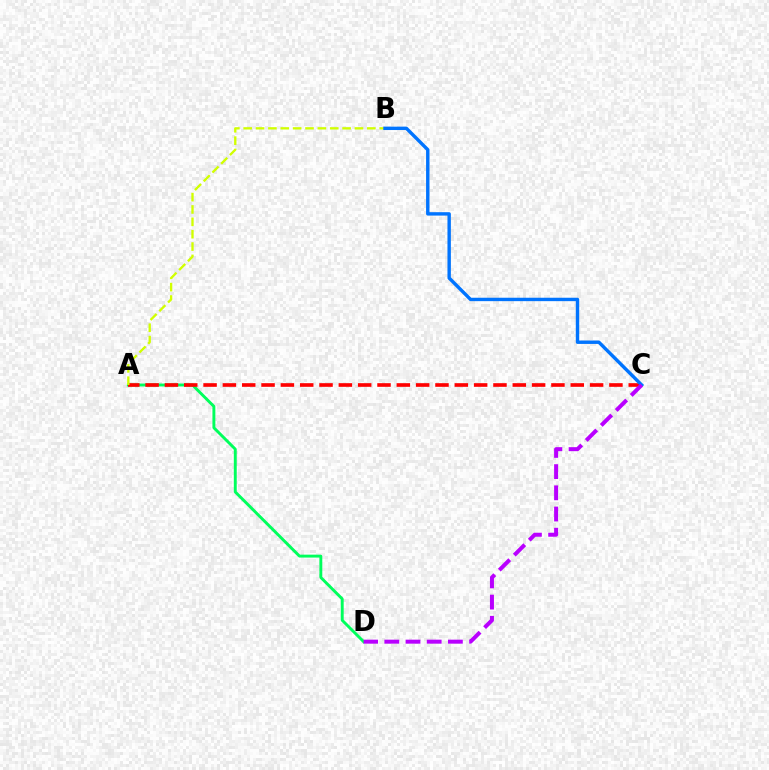{('A', 'D'): [{'color': '#00ff5c', 'line_style': 'solid', 'thickness': 2.1}], ('A', 'C'): [{'color': '#ff0000', 'line_style': 'dashed', 'thickness': 2.63}], ('A', 'B'): [{'color': '#d1ff00', 'line_style': 'dashed', 'thickness': 1.68}], ('B', 'C'): [{'color': '#0074ff', 'line_style': 'solid', 'thickness': 2.45}], ('C', 'D'): [{'color': '#b900ff', 'line_style': 'dashed', 'thickness': 2.88}]}